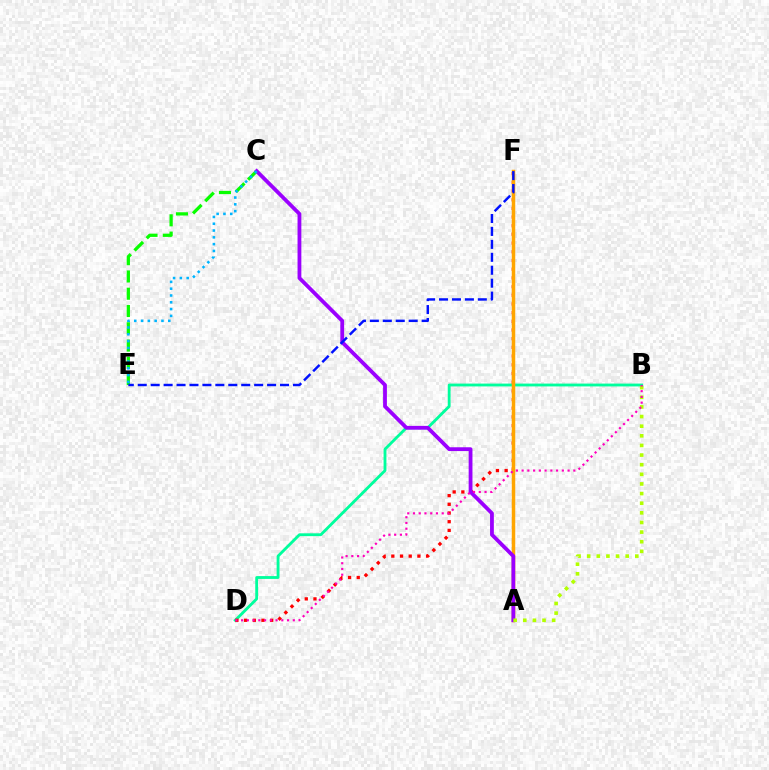{('C', 'E'): [{'color': '#08ff00', 'line_style': 'dashed', 'thickness': 2.35}, {'color': '#00b5ff', 'line_style': 'dotted', 'thickness': 1.85}], ('B', 'D'): [{'color': '#00ff9d', 'line_style': 'solid', 'thickness': 2.04}, {'color': '#ff00bd', 'line_style': 'dotted', 'thickness': 1.56}], ('D', 'F'): [{'color': '#ff0000', 'line_style': 'dotted', 'thickness': 2.36}], ('A', 'F'): [{'color': '#ffa500', 'line_style': 'solid', 'thickness': 2.52}], ('A', 'C'): [{'color': '#9b00ff', 'line_style': 'solid', 'thickness': 2.74}], ('A', 'B'): [{'color': '#b3ff00', 'line_style': 'dotted', 'thickness': 2.62}], ('E', 'F'): [{'color': '#0010ff', 'line_style': 'dashed', 'thickness': 1.76}]}